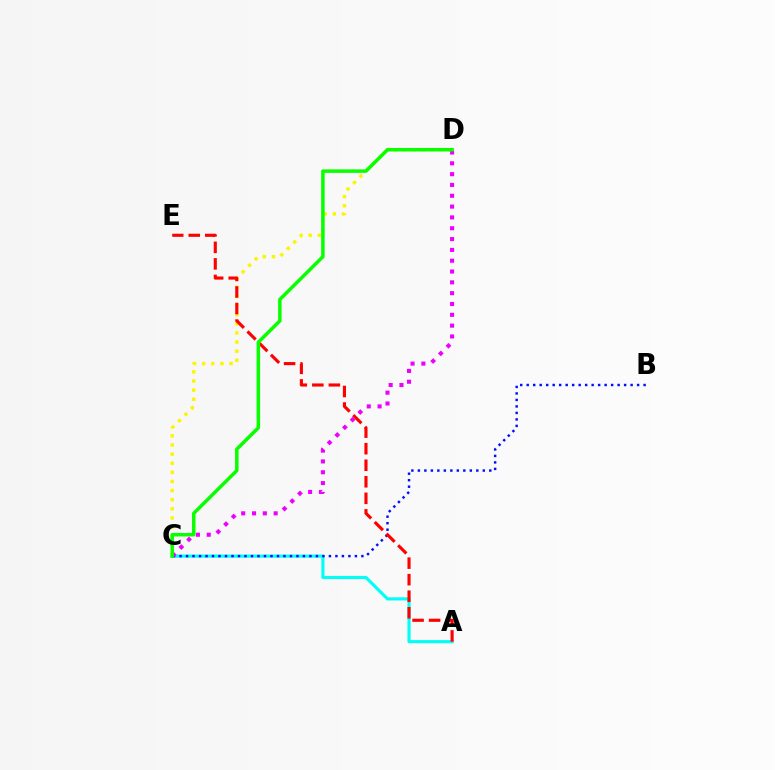{('A', 'C'): [{'color': '#00fff6', 'line_style': 'solid', 'thickness': 2.26}], ('C', 'D'): [{'color': '#fcf500', 'line_style': 'dotted', 'thickness': 2.48}, {'color': '#ee00ff', 'line_style': 'dotted', 'thickness': 2.94}, {'color': '#08ff00', 'line_style': 'solid', 'thickness': 2.52}], ('B', 'C'): [{'color': '#0010ff', 'line_style': 'dotted', 'thickness': 1.76}], ('A', 'E'): [{'color': '#ff0000', 'line_style': 'dashed', 'thickness': 2.25}]}